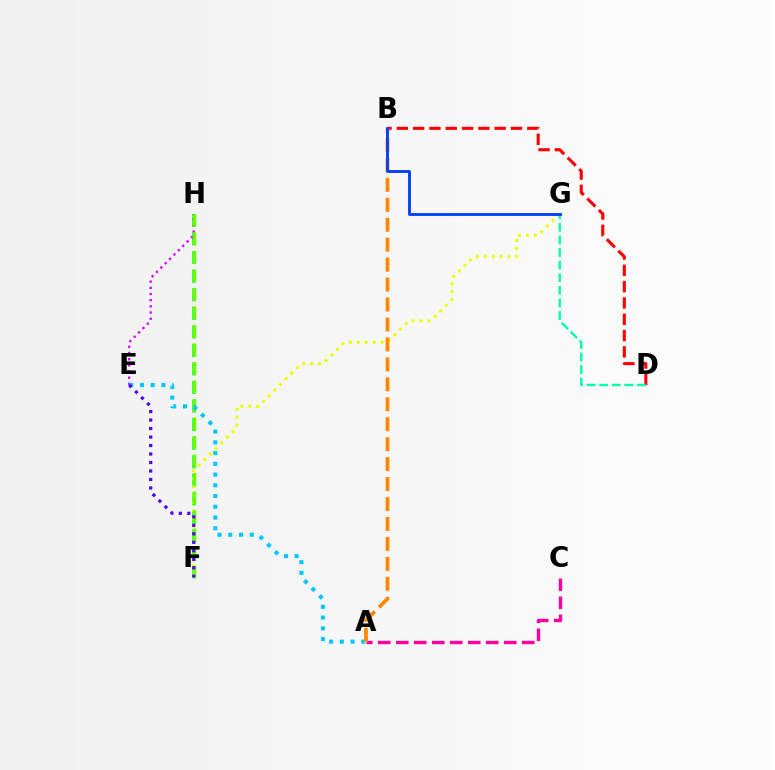{('F', 'H'): [{'color': '#00ff27', 'line_style': 'dashed', 'thickness': 2.52}, {'color': '#66ff00', 'line_style': 'dashed', 'thickness': 2.51}], ('E', 'H'): [{'color': '#d600ff', 'line_style': 'dotted', 'thickness': 1.68}], ('F', 'G'): [{'color': '#eeff00', 'line_style': 'dotted', 'thickness': 2.16}], ('B', 'D'): [{'color': '#ff0000', 'line_style': 'dashed', 'thickness': 2.22}], ('A', 'E'): [{'color': '#00c7ff', 'line_style': 'dotted', 'thickness': 2.92}], ('E', 'F'): [{'color': '#4f00ff', 'line_style': 'dotted', 'thickness': 2.31}], ('D', 'G'): [{'color': '#00ffaf', 'line_style': 'dashed', 'thickness': 1.71}], ('A', 'C'): [{'color': '#ff00a0', 'line_style': 'dashed', 'thickness': 2.45}], ('A', 'B'): [{'color': '#ff8800', 'line_style': 'dashed', 'thickness': 2.71}], ('B', 'G'): [{'color': '#003fff', 'line_style': 'solid', 'thickness': 2.05}]}